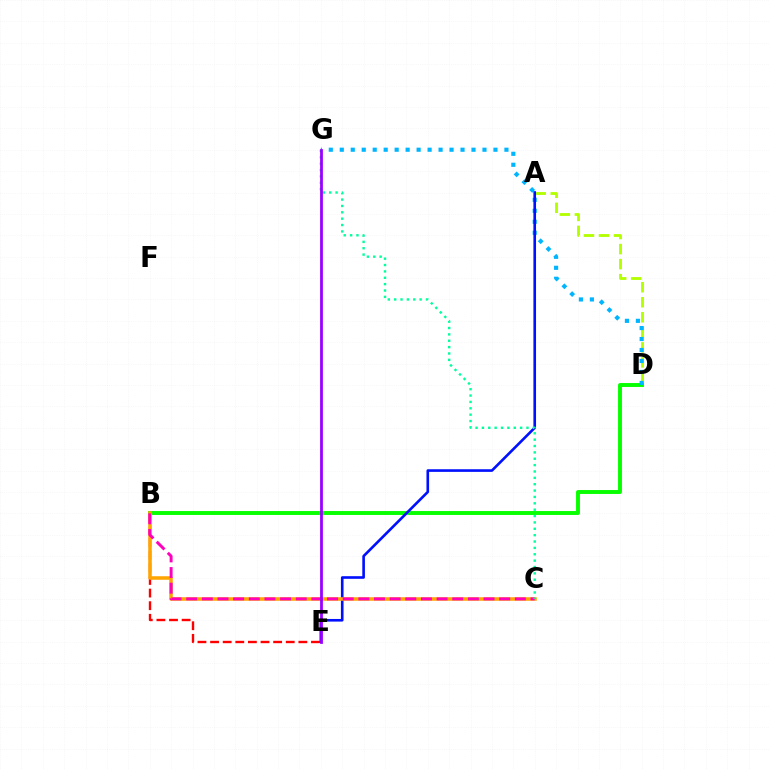{('B', 'E'): [{'color': '#ff0000', 'line_style': 'dashed', 'thickness': 1.71}], ('A', 'D'): [{'color': '#b3ff00', 'line_style': 'dashed', 'thickness': 2.04}], ('B', 'D'): [{'color': '#08ff00', 'line_style': 'solid', 'thickness': 2.82}], ('D', 'G'): [{'color': '#00b5ff', 'line_style': 'dotted', 'thickness': 2.98}], ('A', 'E'): [{'color': '#0010ff', 'line_style': 'solid', 'thickness': 1.89}], ('B', 'C'): [{'color': '#ffa500', 'line_style': 'solid', 'thickness': 2.53}, {'color': '#ff00bd', 'line_style': 'dashed', 'thickness': 2.13}], ('C', 'G'): [{'color': '#00ff9d', 'line_style': 'dotted', 'thickness': 1.73}], ('E', 'G'): [{'color': '#9b00ff', 'line_style': 'solid', 'thickness': 2.0}]}